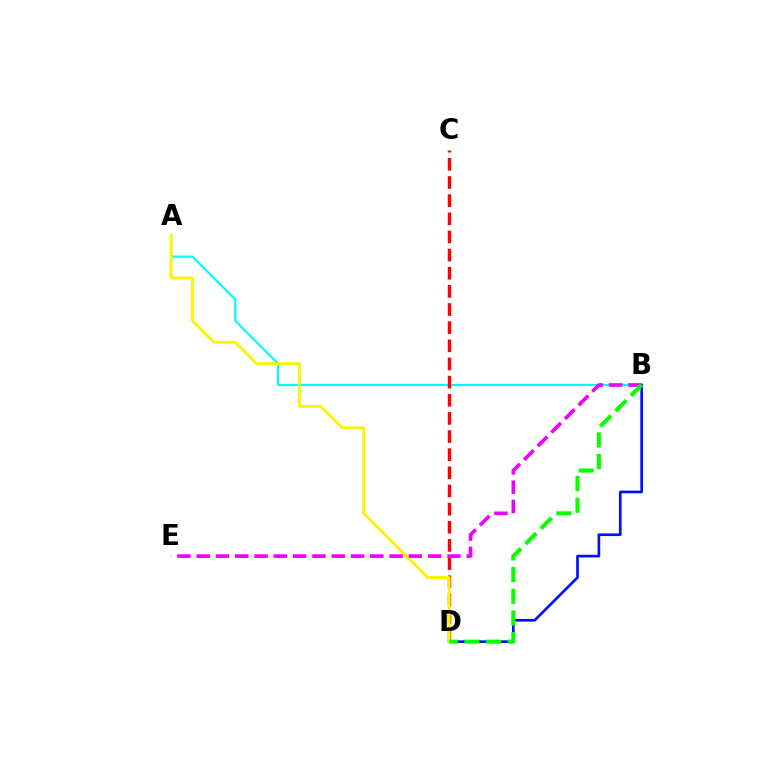{('A', 'B'): [{'color': '#00fff6', 'line_style': 'solid', 'thickness': 1.59}], ('B', 'D'): [{'color': '#0010ff', 'line_style': 'solid', 'thickness': 1.94}, {'color': '#08ff00', 'line_style': 'dashed', 'thickness': 2.95}], ('C', 'D'): [{'color': '#ff0000', 'line_style': 'dashed', 'thickness': 2.47}], ('A', 'D'): [{'color': '#fcf500', 'line_style': 'solid', 'thickness': 2.07}], ('B', 'E'): [{'color': '#ee00ff', 'line_style': 'dashed', 'thickness': 2.62}]}